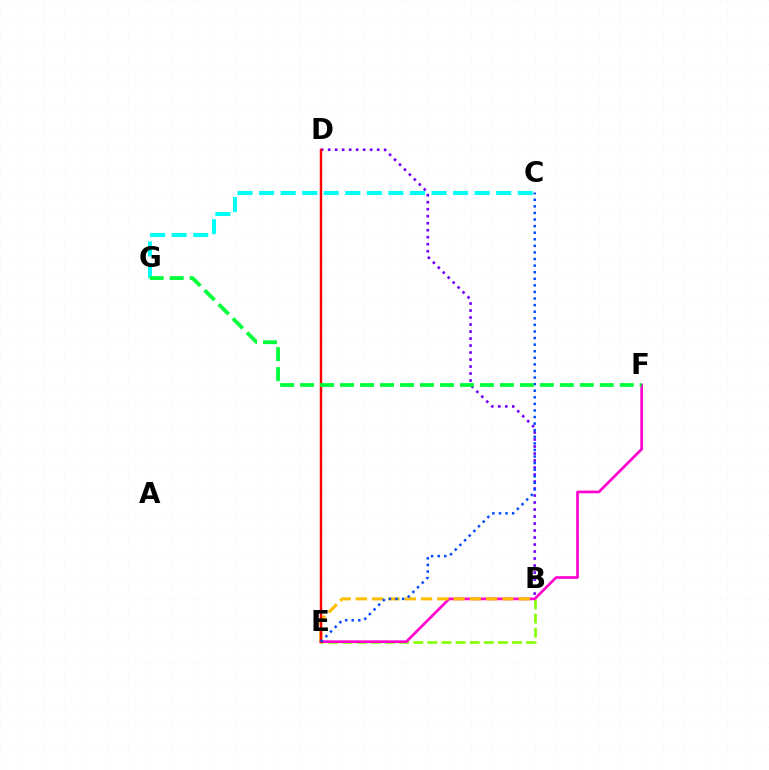{('B', 'E'): [{'color': '#84ff00', 'line_style': 'dashed', 'thickness': 1.92}, {'color': '#ffbd00', 'line_style': 'dashed', 'thickness': 2.21}], ('E', 'F'): [{'color': '#ff00cf', 'line_style': 'solid', 'thickness': 1.93}], ('C', 'G'): [{'color': '#00fff6', 'line_style': 'dashed', 'thickness': 2.93}], ('B', 'D'): [{'color': '#7200ff', 'line_style': 'dotted', 'thickness': 1.9}], ('D', 'E'): [{'color': '#ff0000', 'line_style': 'solid', 'thickness': 1.77}], ('C', 'E'): [{'color': '#004bff', 'line_style': 'dotted', 'thickness': 1.79}], ('F', 'G'): [{'color': '#00ff39', 'line_style': 'dashed', 'thickness': 2.71}]}